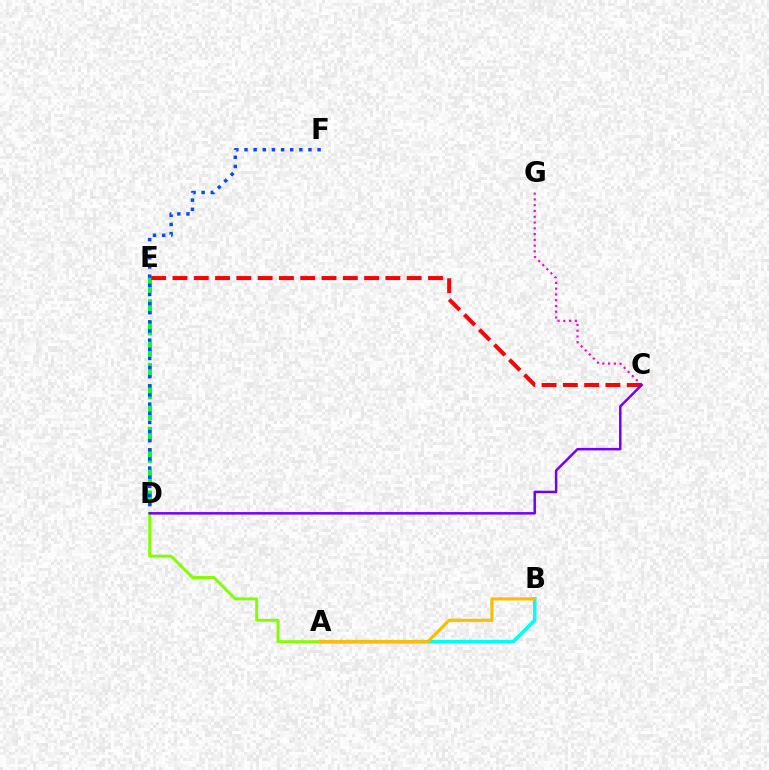{('D', 'E'): [{'color': '#00ff39', 'line_style': 'dashed', 'thickness': 2.89}], ('A', 'B'): [{'color': '#00fff6', 'line_style': 'solid', 'thickness': 2.56}, {'color': '#ffbd00', 'line_style': 'solid', 'thickness': 2.27}], ('D', 'F'): [{'color': '#004bff', 'line_style': 'dotted', 'thickness': 2.48}], ('A', 'D'): [{'color': '#84ff00', 'line_style': 'solid', 'thickness': 2.14}], ('C', 'G'): [{'color': '#ff00cf', 'line_style': 'dotted', 'thickness': 1.57}], ('C', 'E'): [{'color': '#ff0000', 'line_style': 'dashed', 'thickness': 2.89}], ('C', 'D'): [{'color': '#7200ff', 'line_style': 'solid', 'thickness': 1.79}]}